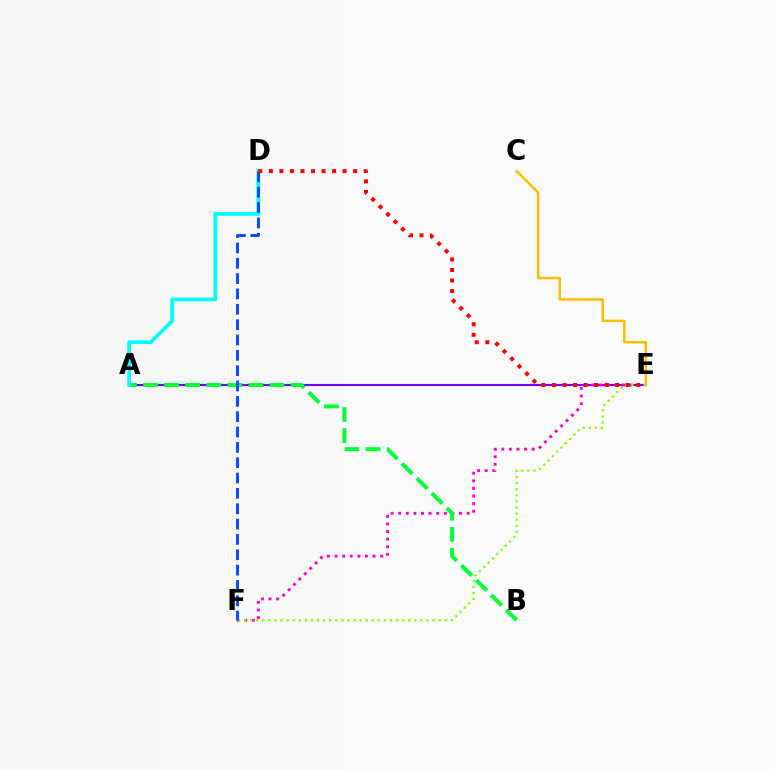{('A', 'E'): [{'color': '#7200ff', 'line_style': 'solid', 'thickness': 1.52}], ('E', 'F'): [{'color': '#ff00cf', 'line_style': 'dotted', 'thickness': 2.07}, {'color': '#84ff00', 'line_style': 'dotted', 'thickness': 1.65}], ('C', 'E'): [{'color': '#ffbd00', 'line_style': 'solid', 'thickness': 1.81}], ('A', 'B'): [{'color': '#00ff39', 'line_style': 'dashed', 'thickness': 2.86}], ('A', 'D'): [{'color': '#00fff6', 'line_style': 'solid', 'thickness': 2.68}], ('D', 'F'): [{'color': '#004bff', 'line_style': 'dashed', 'thickness': 2.08}], ('D', 'E'): [{'color': '#ff0000', 'line_style': 'dotted', 'thickness': 2.86}]}